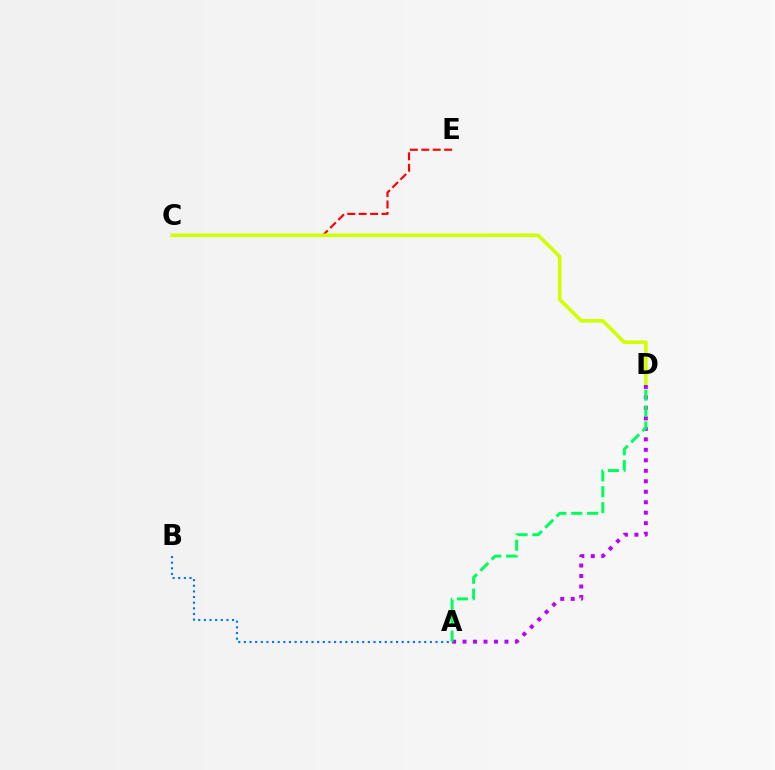{('C', 'E'): [{'color': '#ff0000', 'line_style': 'dashed', 'thickness': 1.55}], ('C', 'D'): [{'color': '#d1ff00', 'line_style': 'solid', 'thickness': 2.62}], ('A', 'B'): [{'color': '#0074ff', 'line_style': 'dotted', 'thickness': 1.53}], ('A', 'D'): [{'color': '#b900ff', 'line_style': 'dotted', 'thickness': 2.85}, {'color': '#00ff5c', 'line_style': 'dashed', 'thickness': 2.16}]}